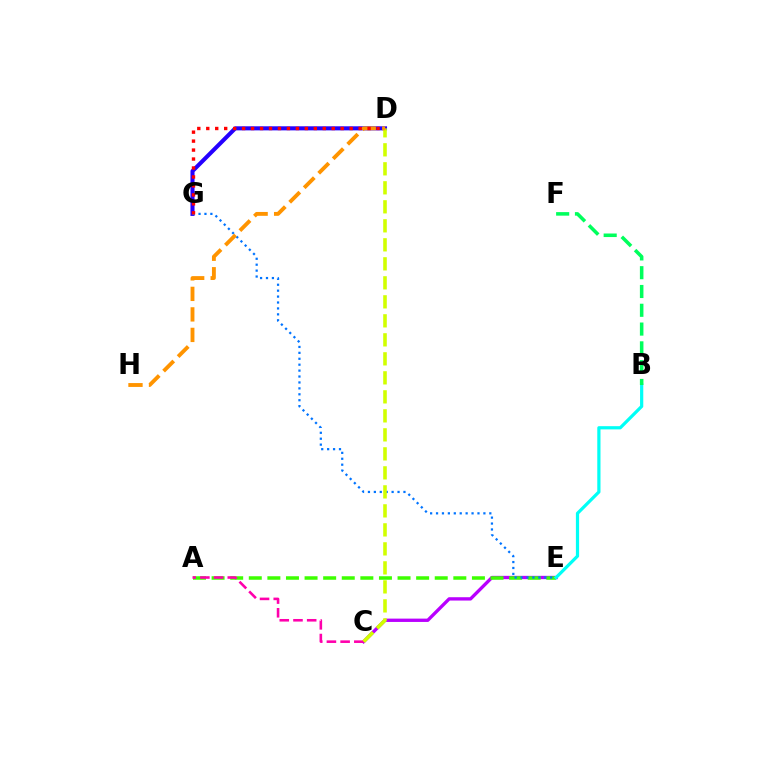{('C', 'E'): [{'color': '#b900ff', 'line_style': 'solid', 'thickness': 2.4}], ('A', 'E'): [{'color': '#3dff00', 'line_style': 'dashed', 'thickness': 2.53}], ('D', 'G'): [{'color': '#2500ff', 'line_style': 'solid', 'thickness': 2.93}, {'color': '#ff0000', 'line_style': 'dotted', 'thickness': 2.43}], ('A', 'C'): [{'color': '#ff00ac', 'line_style': 'dashed', 'thickness': 1.86}], ('E', 'G'): [{'color': '#0074ff', 'line_style': 'dotted', 'thickness': 1.61}], ('B', 'E'): [{'color': '#00fff6', 'line_style': 'solid', 'thickness': 2.32}], ('C', 'D'): [{'color': '#d1ff00', 'line_style': 'dashed', 'thickness': 2.58}], ('D', 'H'): [{'color': '#ff9400', 'line_style': 'dashed', 'thickness': 2.79}], ('B', 'F'): [{'color': '#00ff5c', 'line_style': 'dashed', 'thickness': 2.55}]}